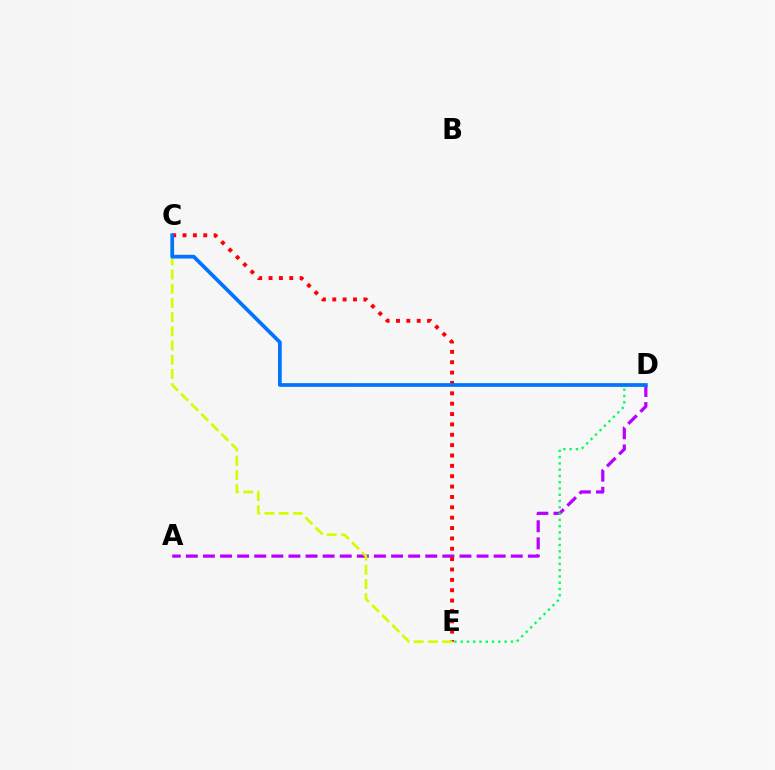{('A', 'D'): [{'color': '#b900ff', 'line_style': 'dashed', 'thickness': 2.32}], ('C', 'E'): [{'color': '#ff0000', 'line_style': 'dotted', 'thickness': 2.82}, {'color': '#d1ff00', 'line_style': 'dashed', 'thickness': 1.93}], ('D', 'E'): [{'color': '#00ff5c', 'line_style': 'dotted', 'thickness': 1.71}], ('C', 'D'): [{'color': '#0074ff', 'line_style': 'solid', 'thickness': 2.68}]}